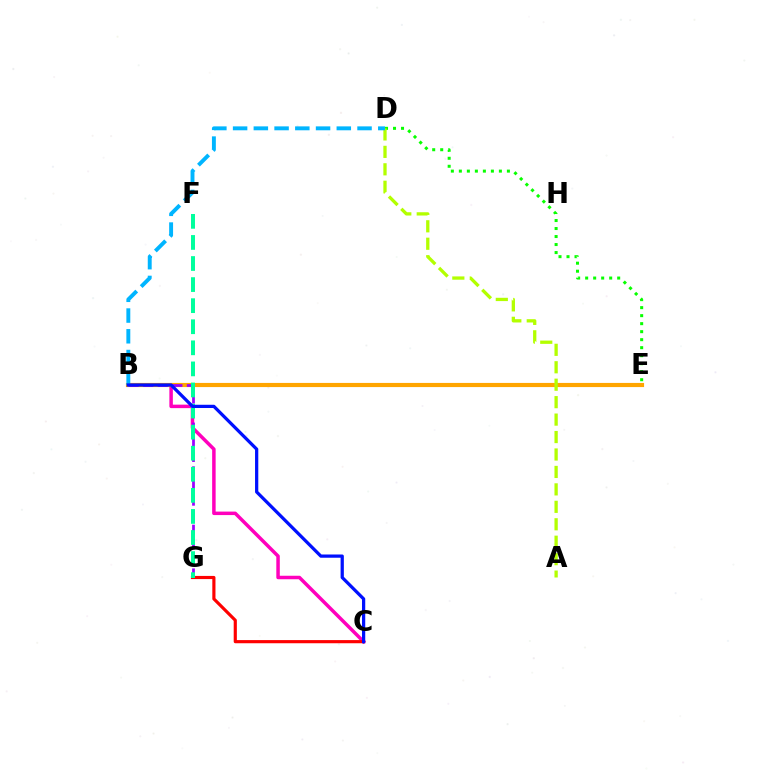{('B', 'C'): [{'color': '#ff00bd', 'line_style': 'solid', 'thickness': 2.51}, {'color': '#0010ff', 'line_style': 'solid', 'thickness': 2.34}], ('D', 'E'): [{'color': '#08ff00', 'line_style': 'dotted', 'thickness': 2.18}], ('B', 'E'): [{'color': '#ffa500', 'line_style': 'solid', 'thickness': 2.98}], ('B', 'G'): [{'color': '#9b00ff', 'line_style': 'dashed', 'thickness': 1.98}], ('A', 'D'): [{'color': '#b3ff00', 'line_style': 'dashed', 'thickness': 2.37}], ('C', 'G'): [{'color': '#ff0000', 'line_style': 'solid', 'thickness': 2.27}], ('F', 'G'): [{'color': '#00ff9d', 'line_style': 'dashed', 'thickness': 2.86}], ('B', 'D'): [{'color': '#00b5ff', 'line_style': 'dashed', 'thickness': 2.82}]}